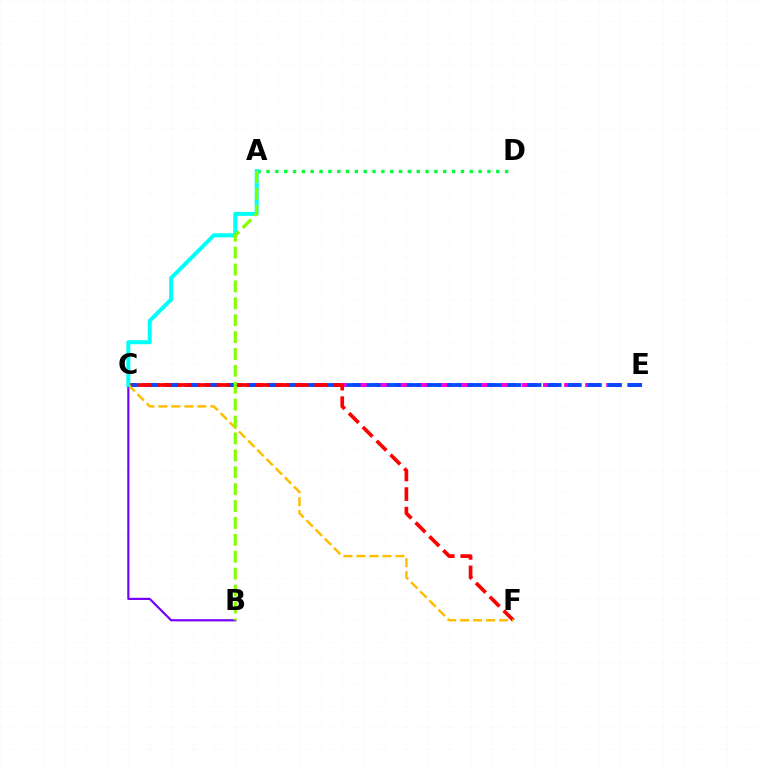{('B', 'C'): [{'color': '#7200ff', 'line_style': 'solid', 'thickness': 1.57}], ('A', 'D'): [{'color': '#00ff39', 'line_style': 'dotted', 'thickness': 2.4}], ('C', 'E'): [{'color': '#ff00cf', 'line_style': 'dashed', 'thickness': 2.86}, {'color': '#004bff', 'line_style': 'dashed', 'thickness': 2.73}], ('C', 'F'): [{'color': '#ff0000', 'line_style': 'dashed', 'thickness': 2.66}, {'color': '#ffbd00', 'line_style': 'dashed', 'thickness': 1.76}], ('A', 'C'): [{'color': '#00fff6', 'line_style': 'solid', 'thickness': 2.87}], ('A', 'B'): [{'color': '#84ff00', 'line_style': 'dashed', 'thickness': 2.3}]}